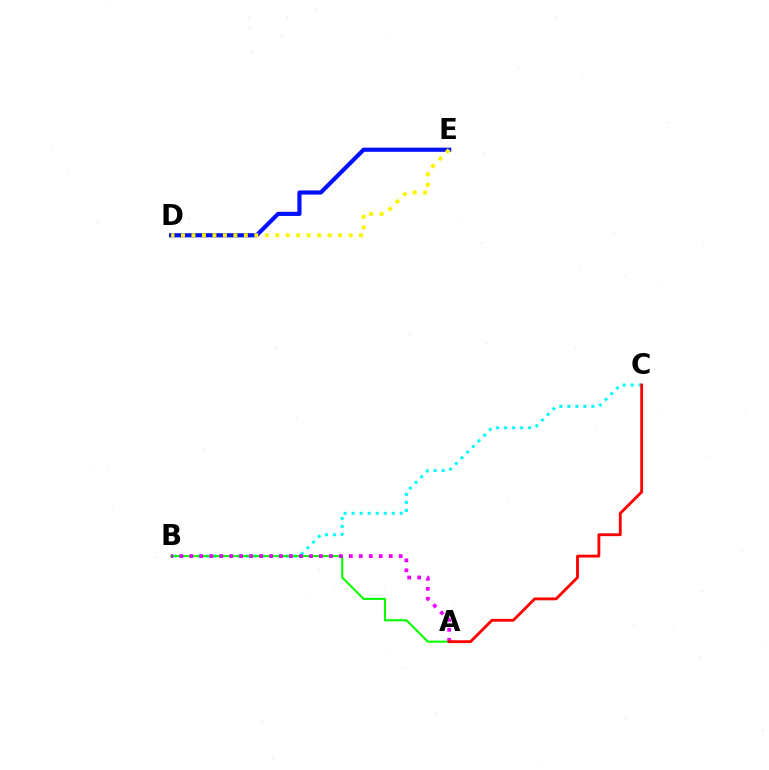{('B', 'C'): [{'color': '#00fff6', 'line_style': 'dotted', 'thickness': 2.18}], ('D', 'E'): [{'color': '#0010ff', 'line_style': 'solid', 'thickness': 2.99}, {'color': '#fcf500', 'line_style': 'dotted', 'thickness': 2.85}], ('A', 'B'): [{'color': '#08ff00', 'line_style': 'solid', 'thickness': 1.51}, {'color': '#ee00ff', 'line_style': 'dotted', 'thickness': 2.71}], ('A', 'C'): [{'color': '#ff0000', 'line_style': 'solid', 'thickness': 2.05}]}